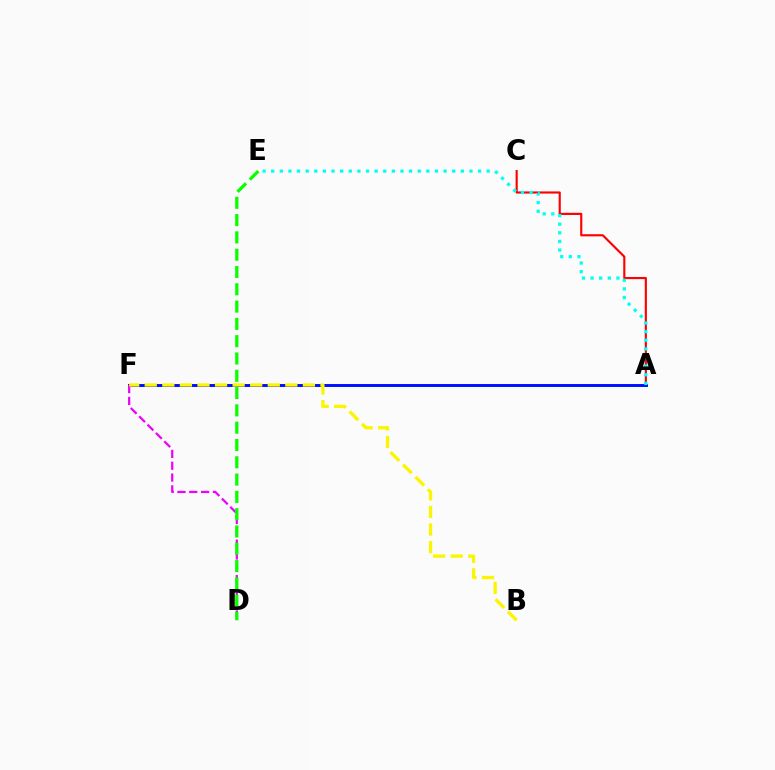{('A', 'C'): [{'color': '#ff0000', 'line_style': 'solid', 'thickness': 1.54}], ('A', 'F'): [{'color': '#0010ff', 'line_style': 'solid', 'thickness': 2.12}], ('D', 'F'): [{'color': '#ee00ff', 'line_style': 'dashed', 'thickness': 1.61}], ('A', 'E'): [{'color': '#00fff6', 'line_style': 'dotted', 'thickness': 2.34}], ('D', 'E'): [{'color': '#08ff00', 'line_style': 'dashed', 'thickness': 2.35}], ('B', 'F'): [{'color': '#fcf500', 'line_style': 'dashed', 'thickness': 2.39}]}